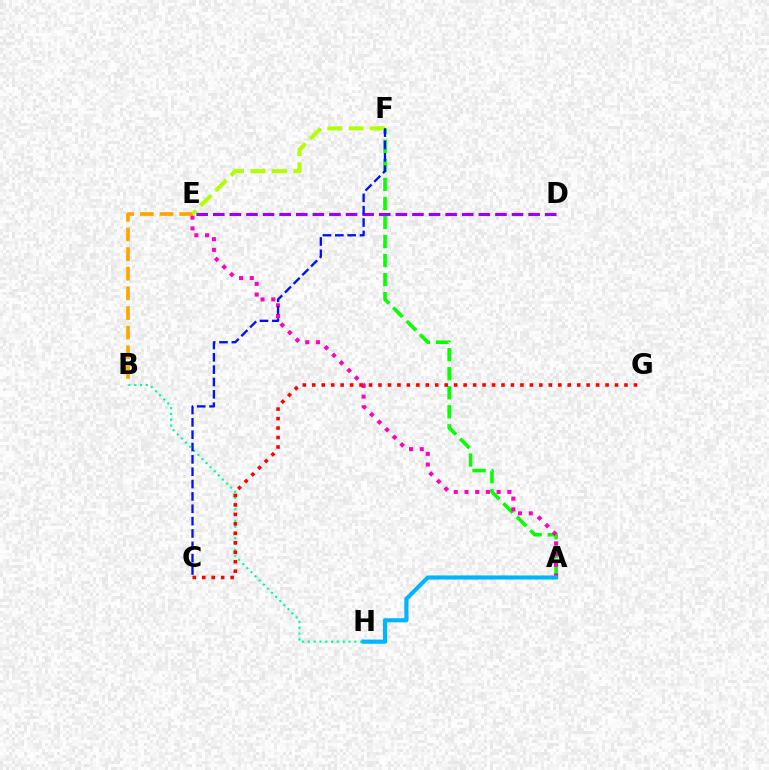{('B', 'E'): [{'color': '#ffa500', 'line_style': 'dashed', 'thickness': 2.67}], ('B', 'H'): [{'color': '#00ff9d', 'line_style': 'dotted', 'thickness': 1.58}], ('D', 'E'): [{'color': '#9b00ff', 'line_style': 'dashed', 'thickness': 2.25}], ('A', 'F'): [{'color': '#08ff00', 'line_style': 'dashed', 'thickness': 2.59}], ('A', 'E'): [{'color': '#ff00bd', 'line_style': 'dotted', 'thickness': 2.91}], ('E', 'F'): [{'color': '#b3ff00', 'line_style': 'dashed', 'thickness': 2.91}], ('C', 'F'): [{'color': '#0010ff', 'line_style': 'dashed', 'thickness': 1.68}], ('C', 'G'): [{'color': '#ff0000', 'line_style': 'dotted', 'thickness': 2.57}], ('A', 'H'): [{'color': '#00b5ff', 'line_style': 'solid', 'thickness': 2.98}]}